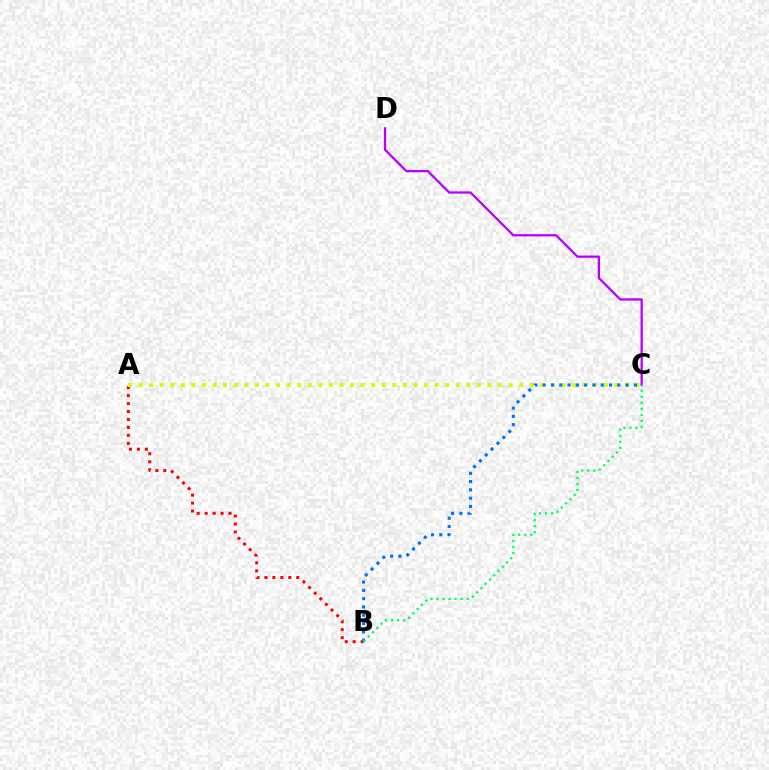{('A', 'B'): [{'color': '#ff0000', 'line_style': 'dotted', 'thickness': 2.16}], ('A', 'C'): [{'color': '#d1ff00', 'line_style': 'dotted', 'thickness': 2.87}], ('B', 'C'): [{'color': '#0074ff', 'line_style': 'dotted', 'thickness': 2.25}, {'color': '#00ff5c', 'line_style': 'dotted', 'thickness': 1.64}], ('C', 'D'): [{'color': '#b900ff', 'line_style': 'solid', 'thickness': 1.64}]}